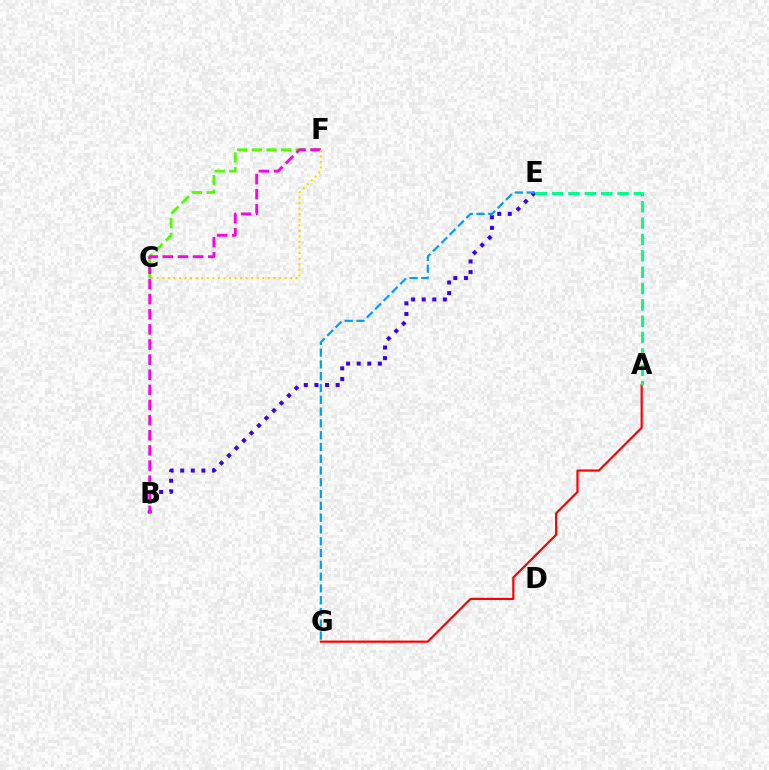{('A', 'G'): [{'color': '#ff0000', 'line_style': 'solid', 'thickness': 1.58}], ('C', 'F'): [{'color': '#4fff00', 'line_style': 'dashed', 'thickness': 1.99}, {'color': '#ffd500', 'line_style': 'dotted', 'thickness': 1.51}], ('B', 'E'): [{'color': '#3700ff', 'line_style': 'dotted', 'thickness': 2.88}], ('E', 'G'): [{'color': '#009eff', 'line_style': 'dashed', 'thickness': 1.6}], ('A', 'E'): [{'color': '#00ff86', 'line_style': 'dashed', 'thickness': 2.22}], ('B', 'F'): [{'color': '#ff00ed', 'line_style': 'dashed', 'thickness': 2.06}]}